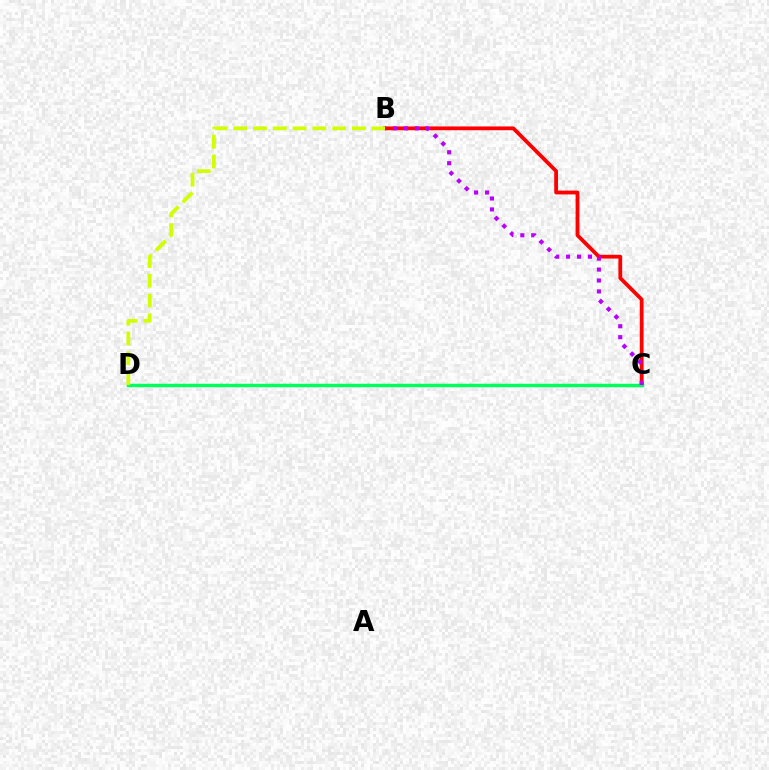{('C', 'D'): [{'color': '#0074ff', 'line_style': 'dotted', 'thickness': 1.85}, {'color': '#00ff5c', 'line_style': 'solid', 'thickness': 2.47}], ('B', 'C'): [{'color': '#ff0000', 'line_style': 'solid', 'thickness': 2.73}, {'color': '#b900ff', 'line_style': 'dotted', 'thickness': 2.97}], ('B', 'D'): [{'color': '#d1ff00', 'line_style': 'dashed', 'thickness': 2.69}]}